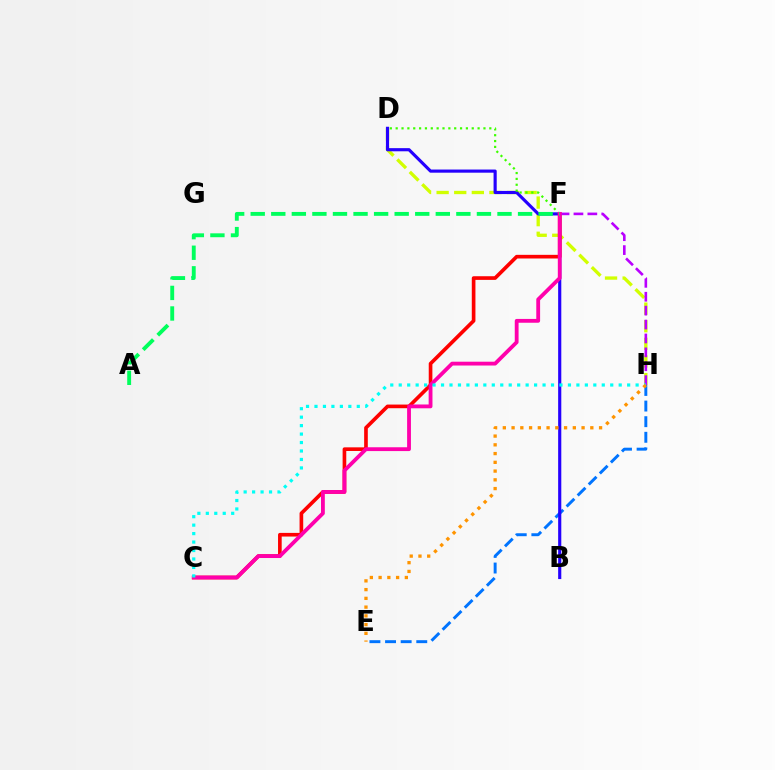{('E', 'H'): [{'color': '#0074ff', 'line_style': 'dashed', 'thickness': 2.12}, {'color': '#ff9400', 'line_style': 'dotted', 'thickness': 2.38}], ('D', 'H'): [{'color': '#d1ff00', 'line_style': 'dashed', 'thickness': 2.39}], ('B', 'D'): [{'color': '#2500ff', 'line_style': 'solid', 'thickness': 2.26}], ('C', 'F'): [{'color': '#ff0000', 'line_style': 'solid', 'thickness': 2.63}, {'color': '#ff00ac', 'line_style': 'solid', 'thickness': 2.75}], ('F', 'H'): [{'color': '#b900ff', 'line_style': 'dashed', 'thickness': 1.89}], ('D', 'F'): [{'color': '#3dff00', 'line_style': 'dotted', 'thickness': 1.59}], ('C', 'H'): [{'color': '#00fff6', 'line_style': 'dotted', 'thickness': 2.3}], ('A', 'F'): [{'color': '#00ff5c', 'line_style': 'dashed', 'thickness': 2.79}]}